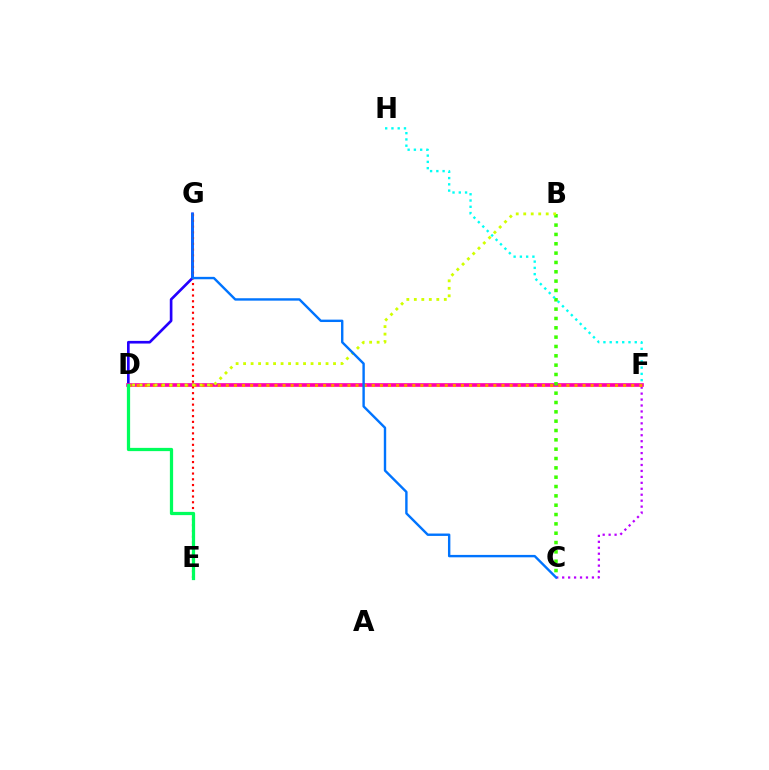{('D', 'G'): [{'color': '#2500ff', 'line_style': 'solid', 'thickness': 1.91}], ('C', 'F'): [{'color': '#b900ff', 'line_style': 'dotted', 'thickness': 1.62}], ('D', 'F'): [{'color': '#ff00ac', 'line_style': 'solid', 'thickness': 2.64}, {'color': '#ff9400', 'line_style': 'dotted', 'thickness': 2.2}], ('E', 'G'): [{'color': '#ff0000', 'line_style': 'dotted', 'thickness': 1.56}], ('B', 'C'): [{'color': '#3dff00', 'line_style': 'dotted', 'thickness': 2.54}], ('F', 'H'): [{'color': '#00fff6', 'line_style': 'dotted', 'thickness': 1.7}], ('B', 'D'): [{'color': '#d1ff00', 'line_style': 'dotted', 'thickness': 2.04}], ('D', 'E'): [{'color': '#00ff5c', 'line_style': 'solid', 'thickness': 2.33}], ('C', 'G'): [{'color': '#0074ff', 'line_style': 'solid', 'thickness': 1.73}]}